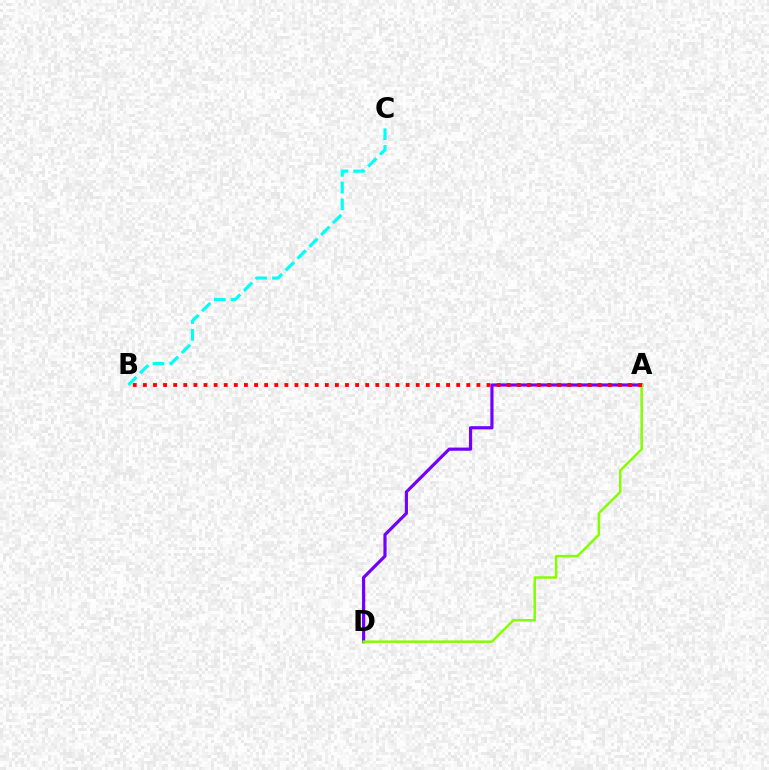{('A', 'D'): [{'color': '#7200ff', 'line_style': 'solid', 'thickness': 2.29}, {'color': '#84ff00', 'line_style': 'solid', 'thickness': 1.8}], ('B', 'C'): [{'color': '#00fff6', 'line_style': 'dashed', 'thickness': 2.27}], ('A', 'B'): [{'color': '#ff0000', 'line_style': 'dotted', 'thickness': 2.75}]}